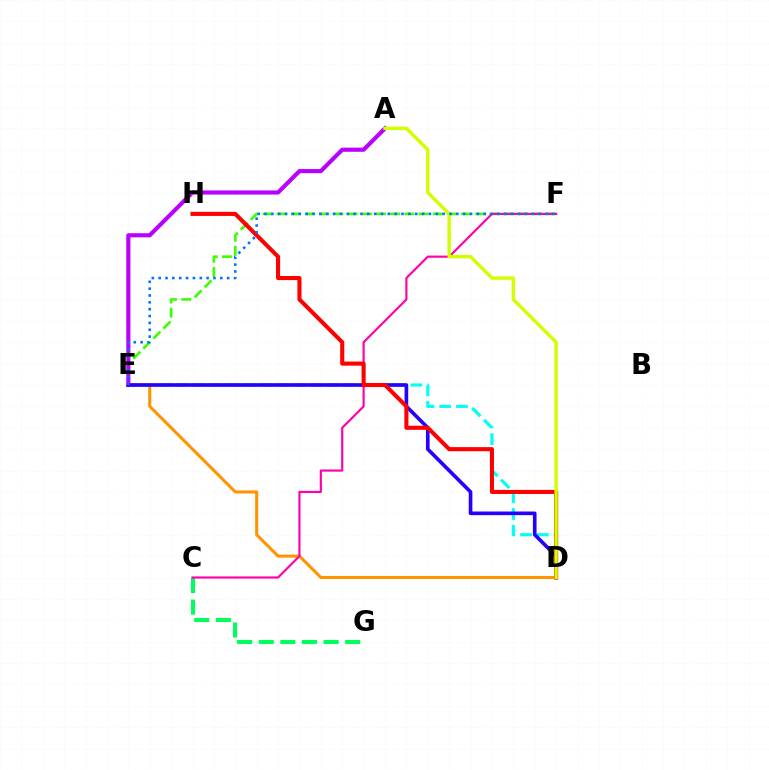{('E', 'F'): [{'color': '#3dff00', 'line_style': 'dashed', 'thickness': 1.93}, {'color': '#0074ff', 'line_style': 'dotted', 'thickness': 1.86}], ('D', 'E'): [{'color': '#00fff6', 'line_style': 'dashed', 'thickness': 2.27}, {'color': '#ff9400', 'line_style': 'solid', 'thickness': 2.2}, {'color': '#2500ff', 'line_style': 'solid', 'thickness': 2.62}], ('A', 'E'): [{'color': '#b900ff', 'line_style': 'solid', 'thickness': 2.97}], ('C', 'G'): [{'color': '#00ff5c', 'line_style': 'dashed', 'thickness': 2.94}], ('C', 'F'): [{'color': '#ff00ac', 'line_style': 'solid', 'thickness': 1.56}], ('D', 'H'): [{'color': '#ff0000', 'line_style': 'solid', 'thickness': 2.94}], ('A', 'D'): [{'color': '#d1ff00', 'line_style': 'solid', 'thickness': 2.45}]}